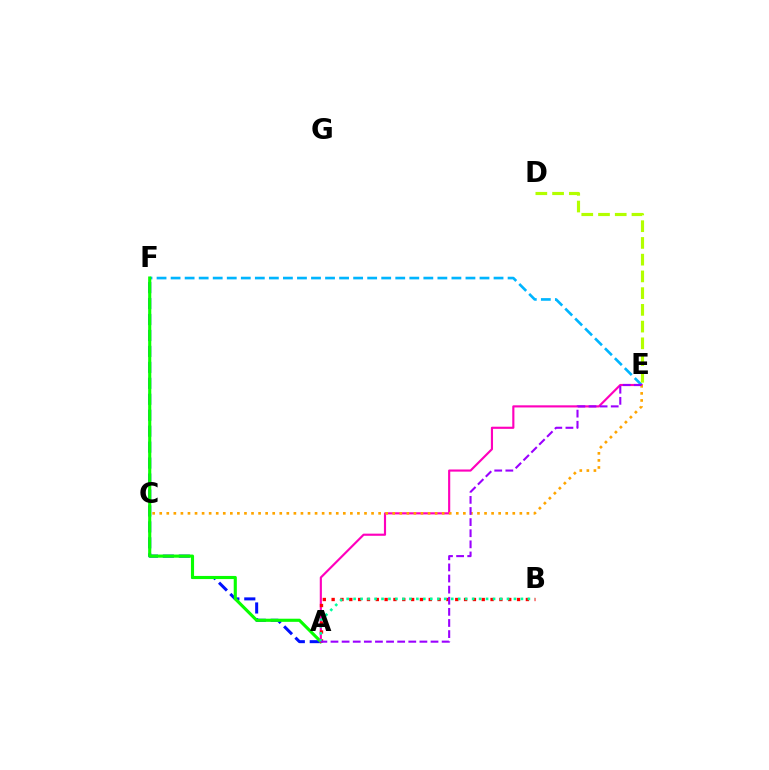{('E', 'F'): [{'color': '#00b5ff', 'line_style': 'dashed', 'thickness': 1.91}], ('A', 'F'): [{'color': '#0010ff', 'line_style': 'dashed', 'thickness': 2.17}, {'color': '#08ff00', 'line_style': 'solid', 'thickness': 2.25}], ('A', 'E'): [{'color': '#ff00bd', 'line_style': 'solid', 'thickness': 1.54}, {'color': '#9b00ff', 'line_style': 'dashed', 'thickness': 1.51}], ('A', 'B'): [{'color': '#ff0000', 'line_style': 'dotted', 'thickness': 2.4}, {'color': '#00ff9d', 'line_style': 'dotted', 'thickness': 1.89}], ('D', 'E'): [{'color': '#b3ff00', 'line_style': 'dashed', 'thickness': 2.27}], ('C', 'E'): [{'color': '#ffa500', 'line_style': 'dotted', 'thickness': 1.92}]}